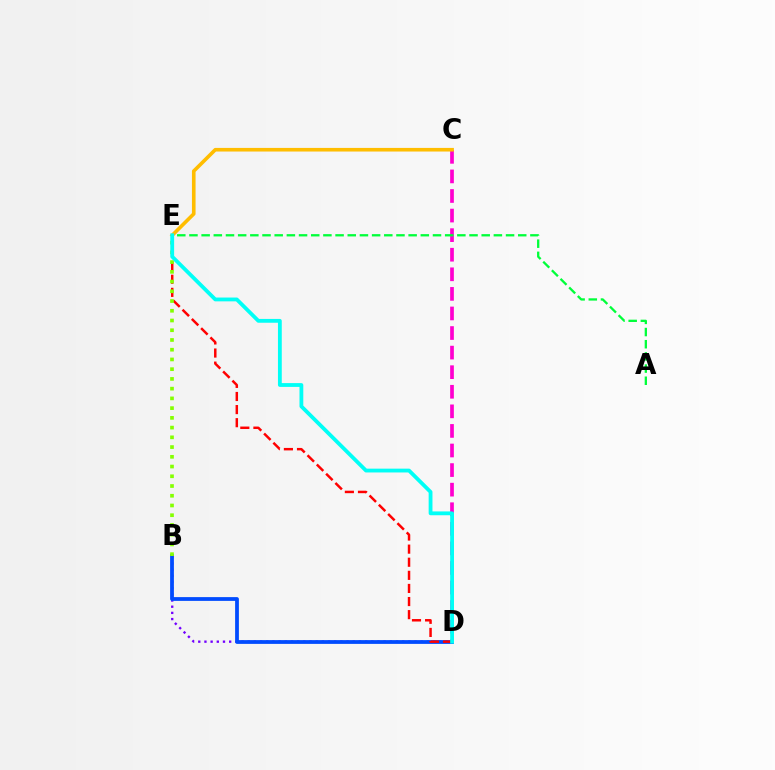{('B', 'D'): [{'color': '#7200ff', 'line_style': 'dotted', 'thickness': 1.68}, {'color': '#004bff', 'line_style': 'solid', 'thickness': 2.72}], ('C', 'D'): [{'color': '#ff00cf', 'line_style': 'dashed', 'thickness': 2.66}], ('D', 'E'): [{'color': '#ff0000', 'line_style': 'dashed', 'thickness': 1.78}, {'color': '#00fff6', 'line_style': 'solid', 'thickness': 2.74}], ('B', 'E'): [{'color': '#84ff00', 'line_style': 'dotted', 'thickness': 2.65}], ('A', 'E'): [{'color': '#00ff39', 'line_style': 'dashed', 'thickness': 1.65}], ('C', 'E'): [{'color': '#ffbd00', 'line_style': 'solid', 'thickness': 2.6}]}